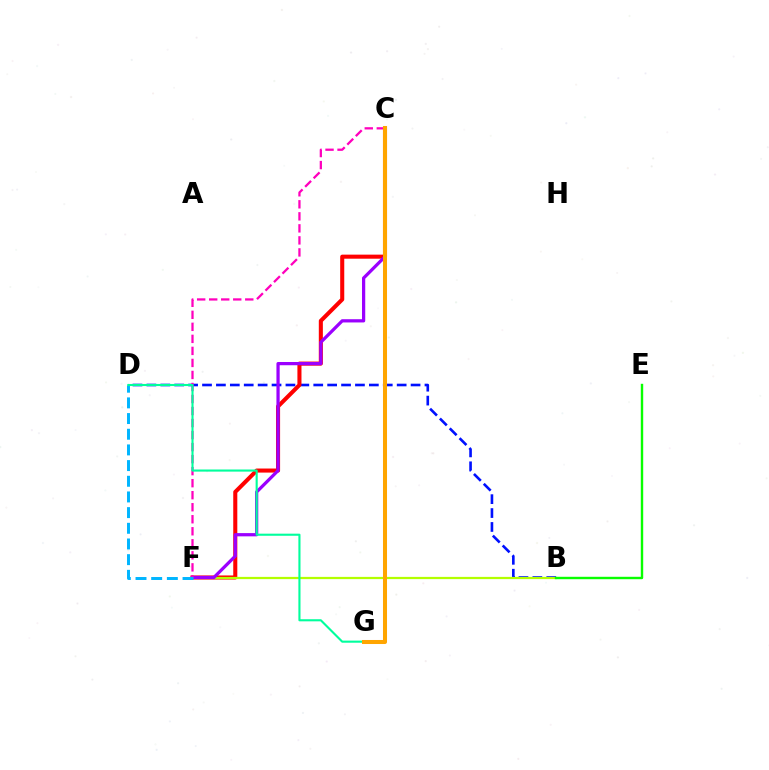{('B', 'D'): [{'color': '#0010ff', 'line_style': 'dashed', 'thickness': 1.89}], ('C', 'F'): [{'color': '#ff0000', 'line_style': 'solid', 'thickness': 2.93}, {'color': '#9b00ff', 'line_style': 'solid', 'thickness': 2.33}, {'color': '#ff00bd', 'line_style': 'dashed', 'thickness': 1.63}], ('B', 'F'): [{'color': '#b3ff00', 'line_style': 'solid', 'thickness': 1.61}], ('B', 'E'): [{'color': '#08ff00', 'line_style': 'solid', 'thickness': 1.73}], ('D', 'F'): [{'color': '#00b5ff', 'line_style': 'dashed', 'thickness': 2.13}], ('D', 'G'): [{'color': '#00ff9d', 'line_style': 'solid', 'thickness': 1.52}], ('C', 'G'): [{'color': '#ffa500', 'line_style': 'solid', 'thickness': 2.9}]}